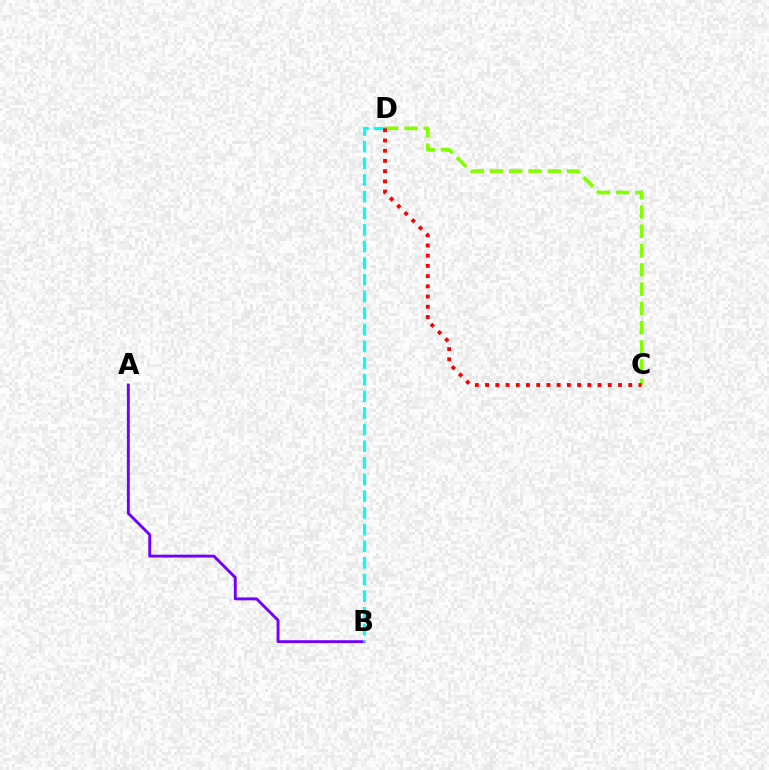{('A', 'B'): [{'color': '#7200ff', 'line_style': 'solid', 'thickness': 2.08}], ('B', 'D'): [{'color': '#00fff6', 'line_style': 'dashed', 'thickness': 2.26}], ('C', 'D'): [{'color': '#84ff00', 'line_style': 'dashed', 'thickness': 2.62}, {'color': '#ff0000', 'line_style': 'dotted', 'thickness': 2.78}]}